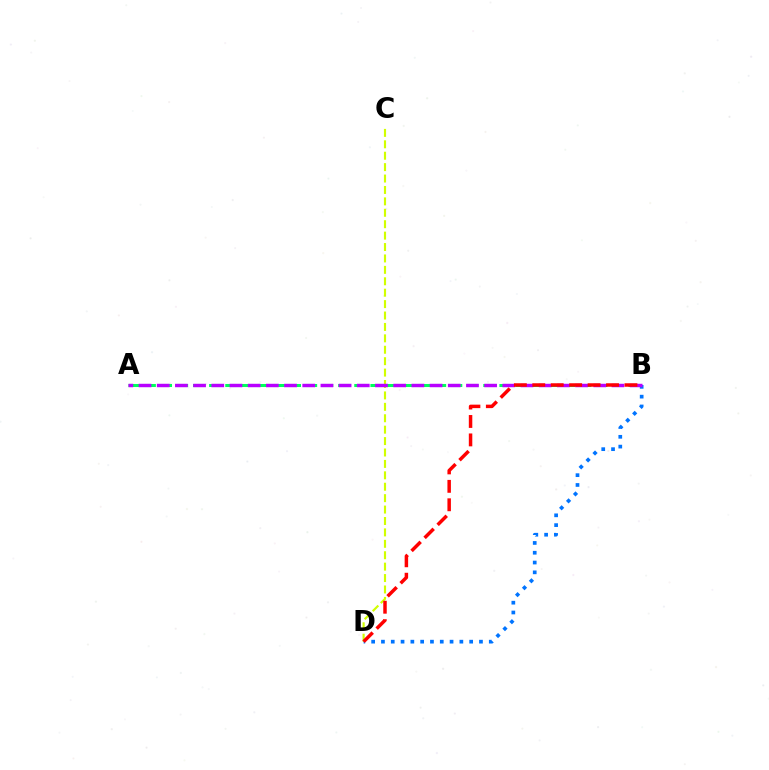{('C', 'D'): [{'color': '#d1ff00', 'line_style': 'dashed', 'thickness': 1.55}], ('A', 'B'): [{'color': '#00ff5c', 'line_style': 'dashed', 'thickness': 2.19}, {'color': '#b900ff', 'line_style': 'dashed', 'thickness': 2.47}], ('B', 'D'): [{'color': '#0074ff', 'line_style': 'dotted', 'thickness': 2.66}, {'color': '#ff0000', 'line_style': 'dashed', 'thickness': 2.5}]}